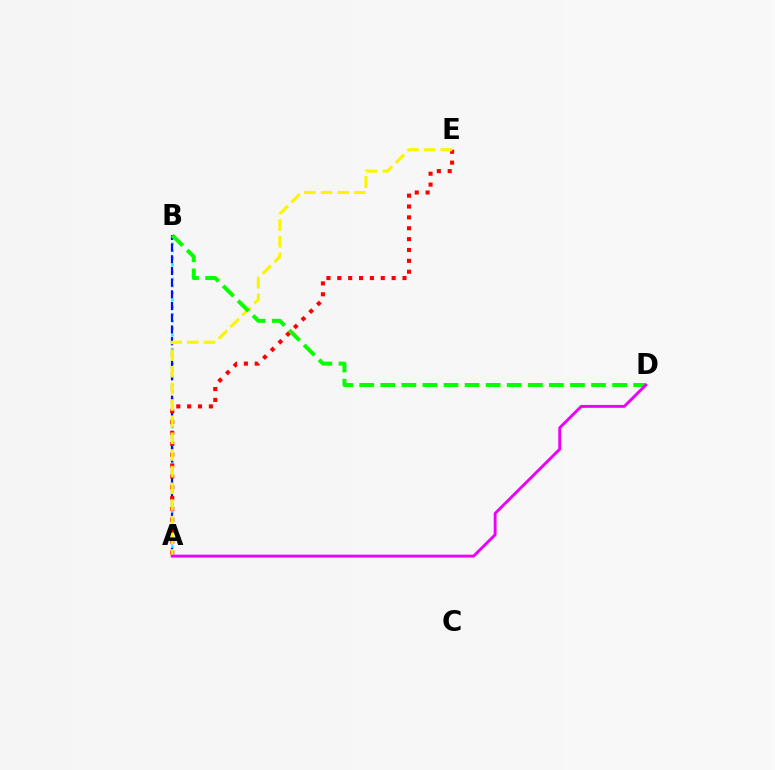{('A', 'B'): [{'color': '#00fff6', 'line_style': 'dotted', 'thickness': 1.91}, {'color': '#0010ff', 'line_style': 'dashed', 'thickness': 1.59}], ('A', 'E'): [{'color': '#ff0000', 'line_style': 'dotted', 'thickness': 2.95}, {'color': '#fcf500', 'line_style': 'dashed', 'thickness': 2.26}], ('B', 'D'): [{'color': '#08ff00', 'line_style': 'dashed', 'thickness': 2.86}], ('A', 'D'): [{'color': '#ee00ff', 'line_style': 'solid', 'thickness': 2.08}]}